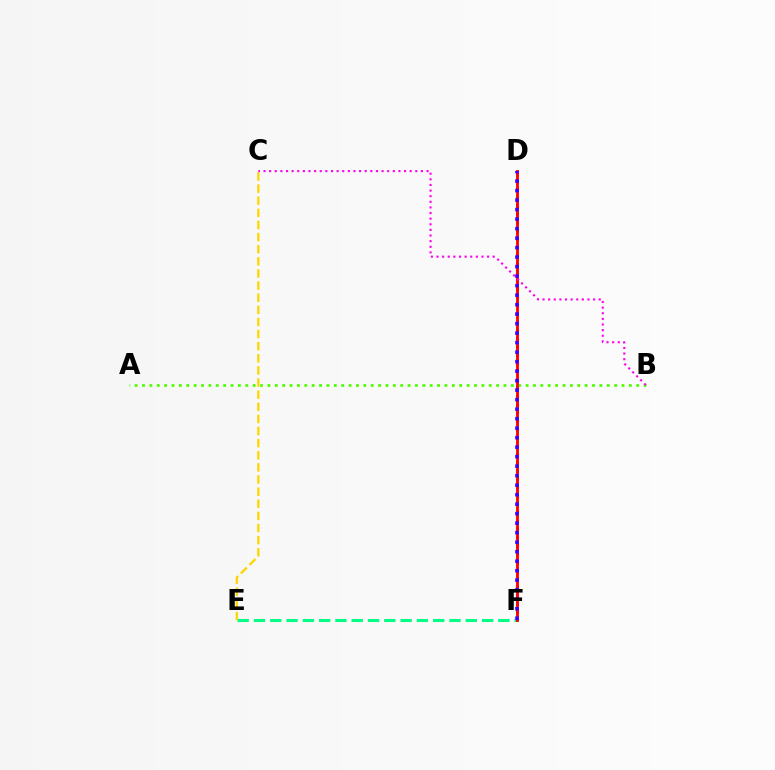{('D', 'F'): [{'color': '#009eff', 'line_style': 'dotted', 'thickness': 2.25}, {'color': '#ff0000', 'line_style': 'solid', 'thickness': 2.05}, {'color': '#3700ff', 'line_style': 'dotted', 'thickness': 2.58}], ('A', 'B'): [{'color': '#4fff00', 'line_style': 'dotted', 'thickness': 2.0}], ('E', 'F'): [{'color': '#00ff86', 'line_style': 'dashed', 'thickness': 2.21}], ('C', 'E'): [{'color': '#ffd500', 'line_style': 'dashed', 'thickness': 1.65}], ('B', 'C'): [{'color': '#ff00ed', 'line_style': 'dotted', 'thickness': 1.53}]}